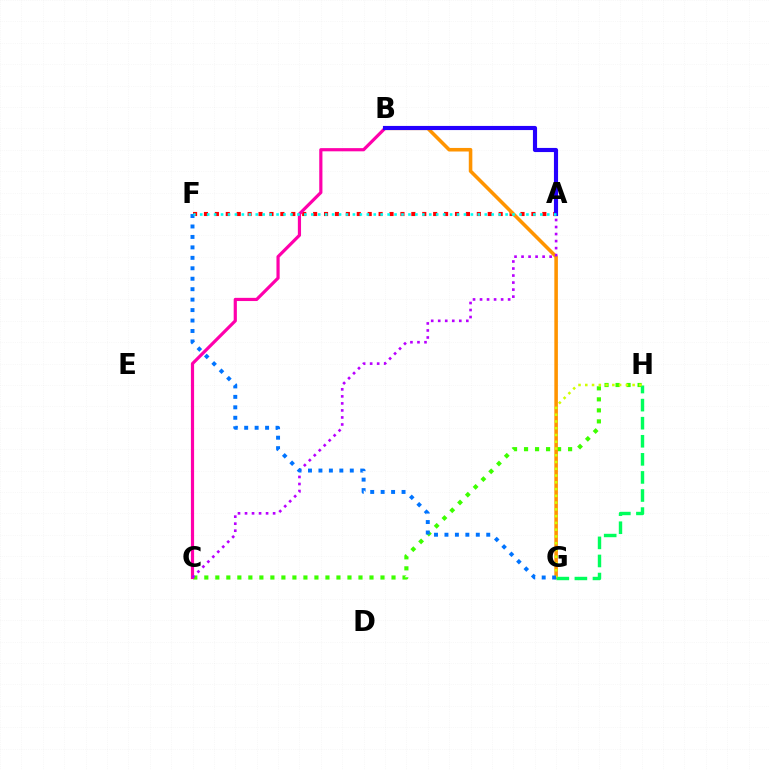{('C', 'H'): [{'color': '#3dff00', 'line_style': 'dotted', 'thickness': 2.99}], ('A', 'F'): [{'color': '#ff0000', 'line_style': 'dotted', 'thickness': 2.97}, {'color': '#00fff6', 'line_style': 'dotted', 'thickness': 1.89}], ('B', 'G'): [{'color': '#ff9400', 'line_style': 'solid', 'thickness': 2.56}], ('G', 'H'): [{'color': '#00ff5c', 'line_style': 'dashed', 'thickness': 2.46}, {'color': '#d1ff00', 'line_style': 'dotted', 'thickness': 1.84}], ('B', 'C'): [{'color': '#ff00ac', 'line_style': 'solid', 'thickness': 2.3}], ('A', 'C'): [{'color': '#b900ff', 'line_style': 'dotted', 'thickness': 1.91}], ('A', 'B'): [{'color': '#2500ff', 'line_style': 'solid', 'thickness': 2.97}], ('F', 'G'): [{'color': '#0074ff', 'line_style': 'dotted', 'thickness': 2.84}]}